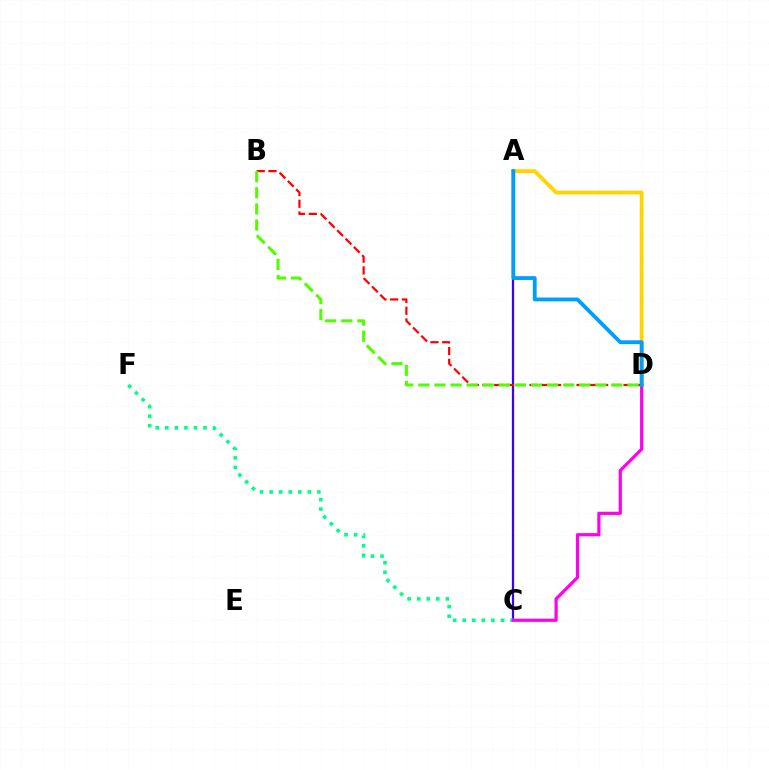{('A', 'C'): [{'color': '#3700ff', 'line_style': 'solid', 'thickness': 1.61}], ('C', 'F'): [{'color': '#00ff86', 'line_style': 'dotted', 'thickness': 2.6}], ('A', 'D'): [{'color': '#ffd500', 'line_style': 'solid', 'thickness': 2.75}, {'color': '#009eff', 'line_style': 'solid', 'thickness': 2.76}], ('C', 'D'): [{'color': '#ff00ed', 'line_style': 'solid', 'thickness': 2.3}], ('B', 'D'): [{'color': '#ff0000', 'line_style': 'dashed', 'thickness': 1.6}, {'color': '#4fff00', 'line_style': 'dashed', 'thickness': 2.19}]}